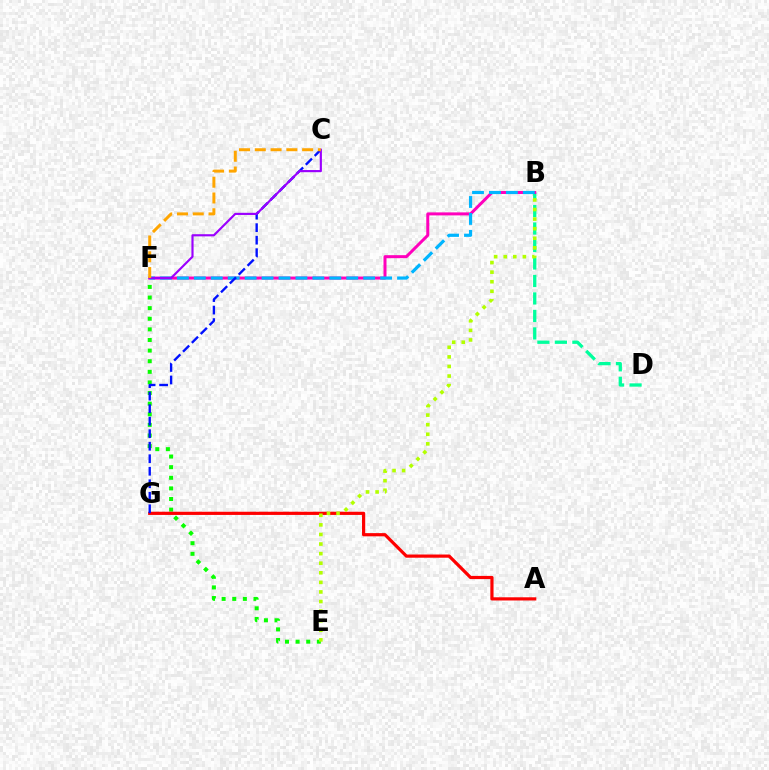{('B', 'D'): [{'color': '#00ff9d', 'line_style': 'dashed', 'thickness': 2.38}], ('E', 'F'): [{'color': '#08ff00', 'line_style': 'dotted', 'thickness': 2.88}], ('B', 'F'): [{'color': '#ff00bd', 'line_style': 'solid', 'thickness': 2.16}, {'color': '#00b5ff', 'line_style': 'dashed', 'thickness': 2.3}], ('A', 'G'): [{'color': '#ff0000', 'line_style': 'solid', 'thickness': 2.3}], ('C', 'G'): [{'color': '#0010ff', 'line_style': 'dashed', 'thickness': 1.7}], ('C', 'F'): [{'color': '#9b00ff', 'line_style': 'solid', 'thickness': 1.55}, {'color': '#ffa500', 'line_style': 'dashed', 'thickness': 2.14}], ('B', 'E'): [{'color': '#b3ff00', 'line_style': 'dotted', 'thickness': 2.6}]}